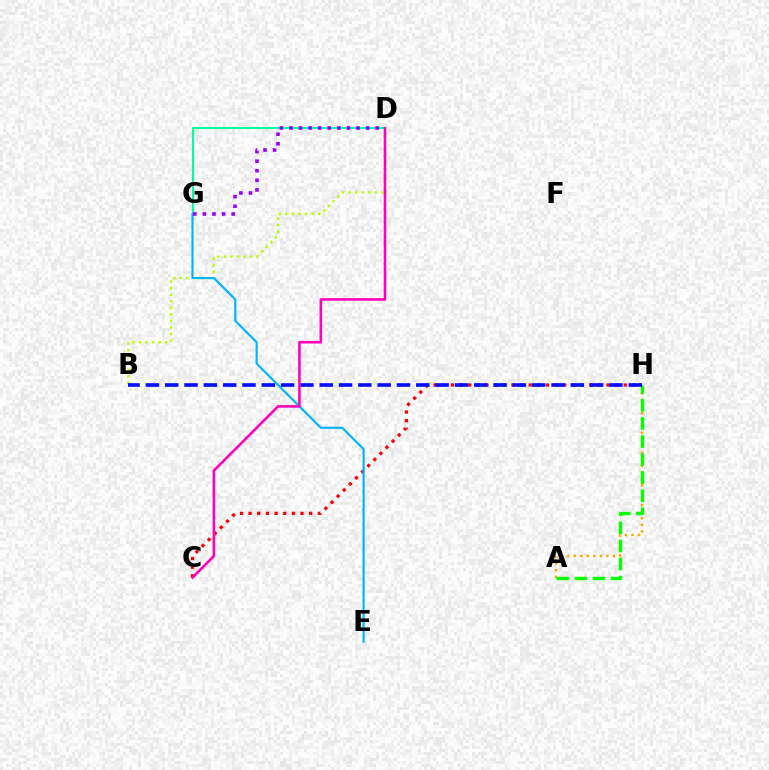{('D', 'G'): [{'color': '#00ff9d', 'line_style': 'solid', 'thickness': 1.52}, {'color': '#9b00ff', 'line_style': 'dotted', 'thickness': 2.6}], ('A', 'H'): [{'color': '#ffa500', 'line_style': 'dotted', 'thickness': 1.78}, {'color': '#08ff00', 'line_style': 'dashed', 'thickness': 2.45}], ('B', 'D'): [{'color': '#b3ff00', 'line_style': 'dotted', 'thickness': 1.78}], ('C', 'H'): [{'color': '#ff0000', 'line_style': 'dotted', 'thickness': 2.35}], ('E', 'G'): [{'color': '#00b5ff', 'line_style': 'solid', 'thickness': 1.56}], ('B', 'H'): [{'color': '#0010ff', 'line_style': 'dashed', 'thickness': 2.62}], ('C', 'D'): [{'color': '#ff00bd', 'line_style': 'solid', 'thickness': 1.85}]}